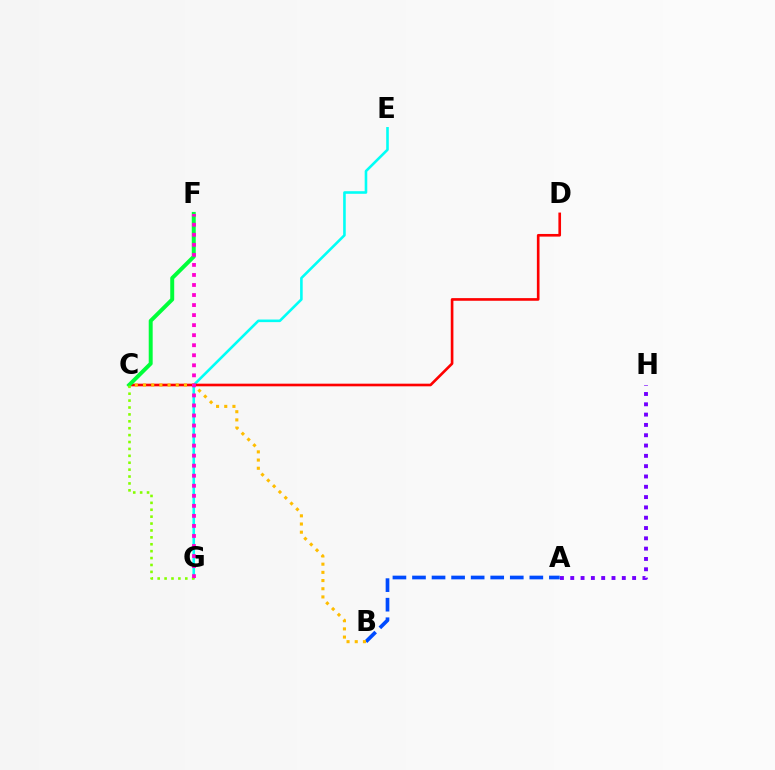{('E', 'G'): [{'color': '#00fff6', 'line_style': 'solid', 'thickness': 1.87}], ('A', 'B'): [{'color': '#004bff', 'line_style': 'dashed', 'thickness': 2.66}], ('C', 'D'): [{'color': '#ff0000', 'line_style': 'solid', 'thickness': 1.9}], ('B', 'C'): [{'color': '#ffbd00', 'line_style': 'dotted', 'thickness': 2.22}], ('A', 'H'): [{'color': '#7200ff', 'line_style': 'dotted', 'thickness': 2.8}], ('C', 'F'): [{'color': '#00ff39', 'line_style': 'solid', 'thickness': 2.85}], ('C', 'G'): [{'color': '#84ff00', 'line_style': 'dotted', 'thickness': 1.88}], ('F', 'G'): [{'color': '#ff00cf', 'line_style': 'dotted', 'thickness': 2.73}]}